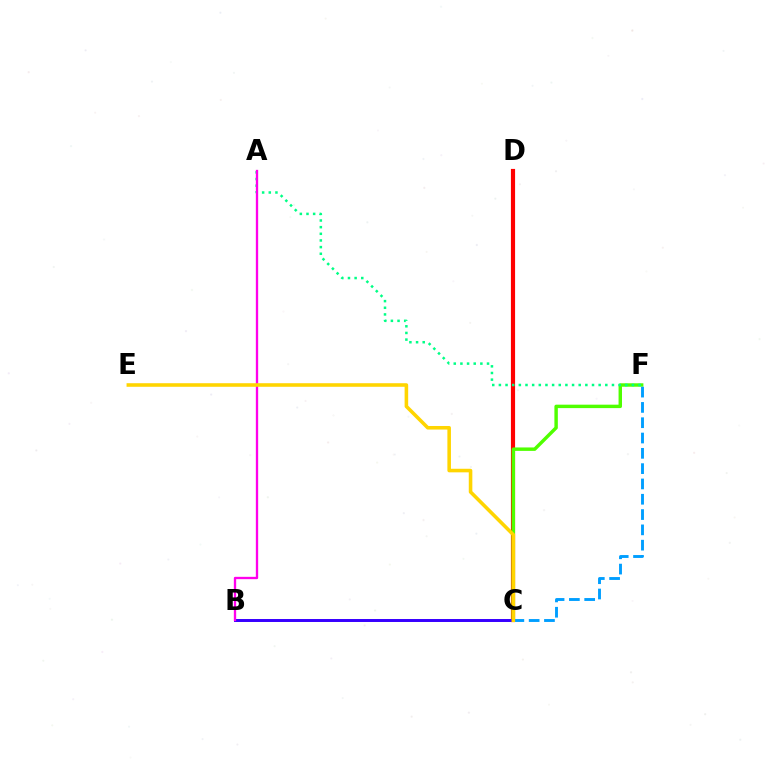{('C', 'D'): [{'color': '#ff0000', 'line_style': 'solid', 'thickness': 3.0}], ('C', 'F'): [{'color': '#4fff00', 'line_style': 'solid', 'thickness': 2.47}, {'color': '#009eff', 'line_style': 'dashed', 'thickness': 2.08}], ('A', 'F'): [{'color': '#00ff86', 'line_style': 'dotted', 'thickness': 1.81}], ('B', 'C'): [{'color': '#3700ff', 'line_style': 'solid', 'thickness': 2.13}], ('A', 'B'): [{'color': '#ff00ed', 'line_style': 'solid', 'thickness': 1.68}], ('C', 'E'): [{'color': '#ffd500', 'line_style': 'solid', 'thickness': 2.57}]}